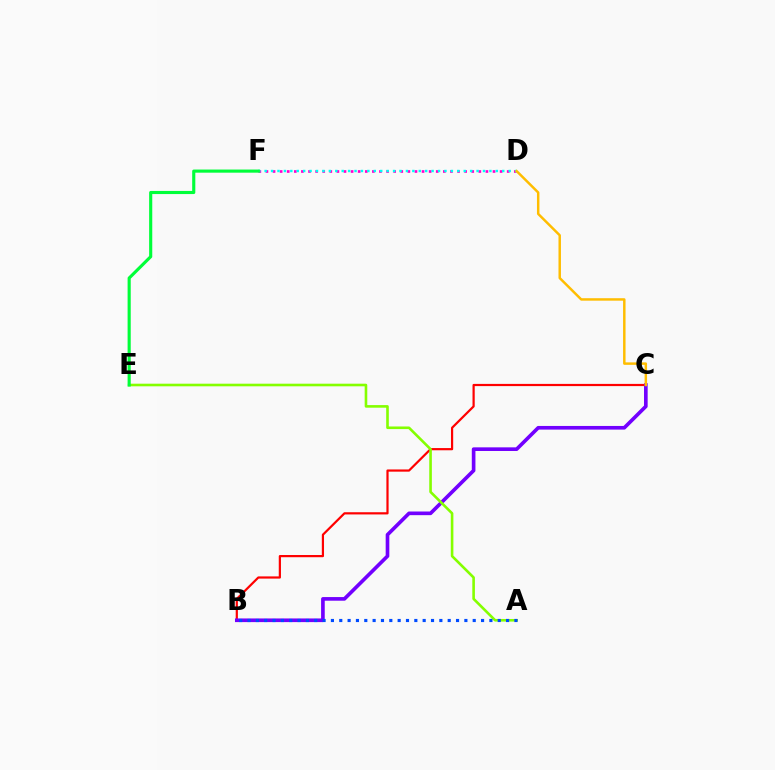{('B', 'C'): [{'color': '#ff0000', 'line_style': 'solid', 'thickness': 1.59}, {'color': '#7200ff', 'line_style': 'solid', 'thickness': 2.63}], ('D', 'F'): [{'color': '#ff00cf', 'line_style': 'dotted', 'thickness': 1.93}, {'color': '#00fff6', 'line_style': 'dotted', 'thickness': 1.74}], ('A', 'E'): [{'color': '#84ff00', 'line_style': 'solid', 'thickness': 1.88}], ('E', 'F'): [{'color': '#00ff39', 'line_style': 'solid', 'thickness': 2.25}], ('C', 'D'): [{'color': '#ffbd00', 'line_style': 'solid', 'thickness': 1.77}], ('A', 'B'): [{'color': '#004bff', 'line_style': 'dotted', 'thickness': 2.27}]}